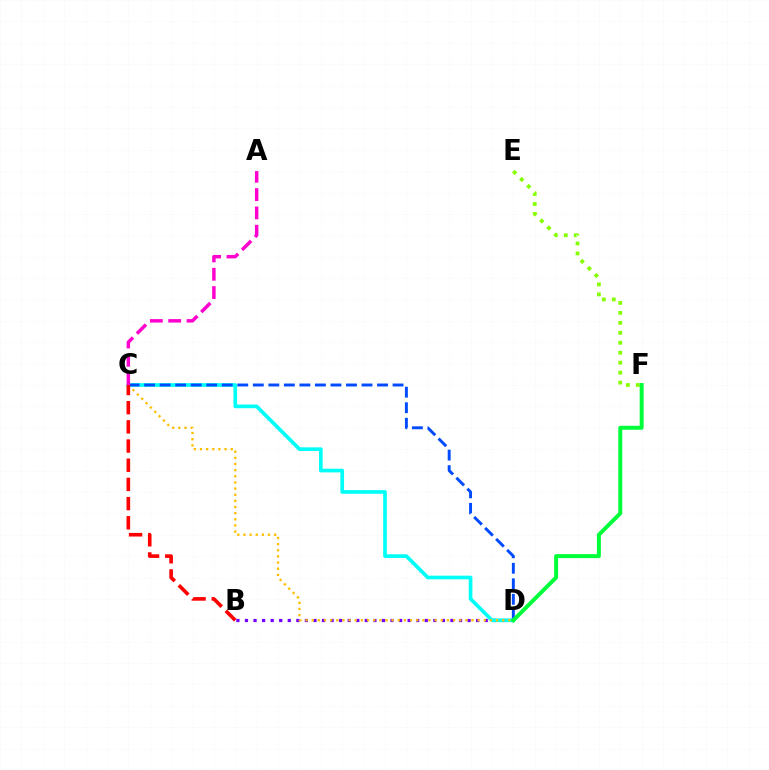{('B', 'D'): [{'color': '#7200ff', 'line_style': 'dotted', 'thickness': 2.33}], ('C', 'D'): [{'color': '#00fff6', 'line_style': 'solid', 'thickness': 2.65}, {'color': '#ffbd00', 'line_style': 'dotted', 'thickness': 1.67}, {'color': '#004bff', 'line_style': 'dashed', 'thickness': 2.11}], ('E', 'F'): [{'color': '#84ff00', 'line_style': 'dotted', 'thickness': 2.71}], ('D', 'F'): [{'color': '#00ff39', 'line_style': 'solid', 'thickness': 2.85}], ('B', 'C'): [{'color': '#ff0000', 'line_style': 'dashed', 'thickness': 2.61}], ('A', 'C'): [{'color': '#ff00cf', 'line_style': 'dashed', 'thickness': 2.49}]}